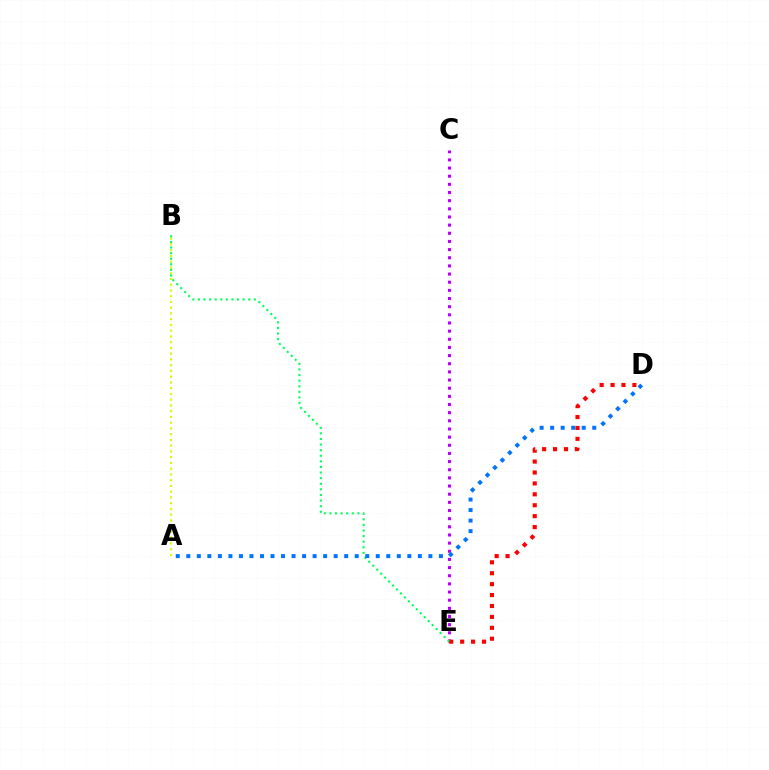{('C', 'E'): [{'color': '#b900ff', 'line_style': 'dotted', 'thickness': 2.22}], ('A', 'B'): [{'color': '#d1ff00', 'line_style': 'dotted', 'thickness': 1.56}], ('D', 'E'): [{'color': '#ff0000', 'line_style': 'dotted', 'thickness': 2.97}], ('B', 'E'): [{'color': '#00ff5c', 'line_style': 'dotted', 'thickness': 1.52}], ('A', 'D'): [{'color': '#0074ff', 'line_style': 'dotted', 'thickness': 2.86}]}